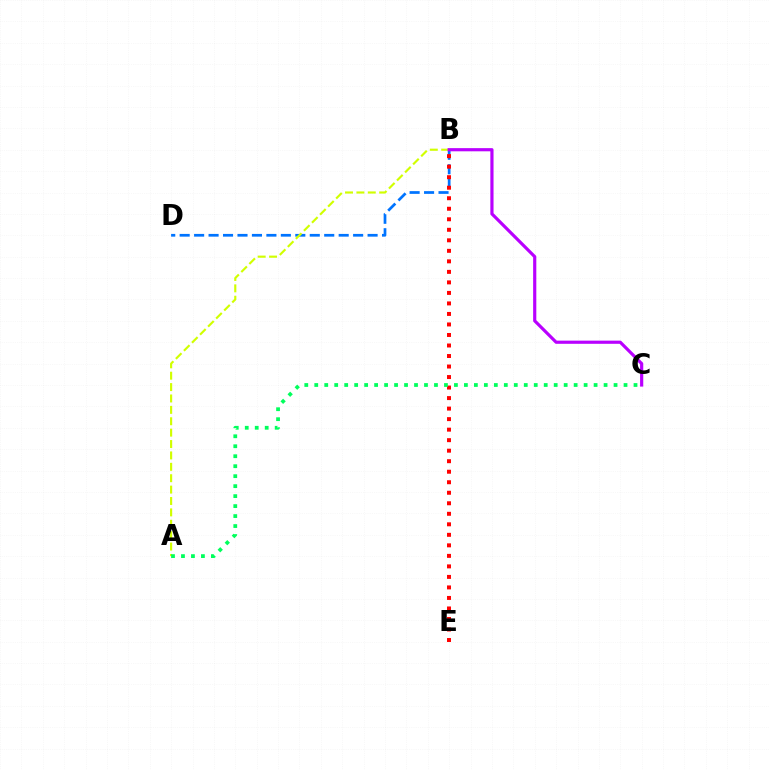{('B', 'D'): [{'color': '#0074ff', 'line_style': 'dashed', 'thickness': 1.96}], ('A', 'B'): [{'color': '#d1ff00', 'line_style': 'dashed', 'thickness': 1.55}], ('B', 'C'): [{'color': '#b900ff', 'line_style': 'solid', 'thickness': 2.29}], ('B', 'E'): [{'color': '#ff0000', 'line_style': 'dotted', 'thickness': 2.86}], ('A', 'C'): [{'color': '#00ff5c', 'line_style': 'dotted', 'thickness': 2.71}]}